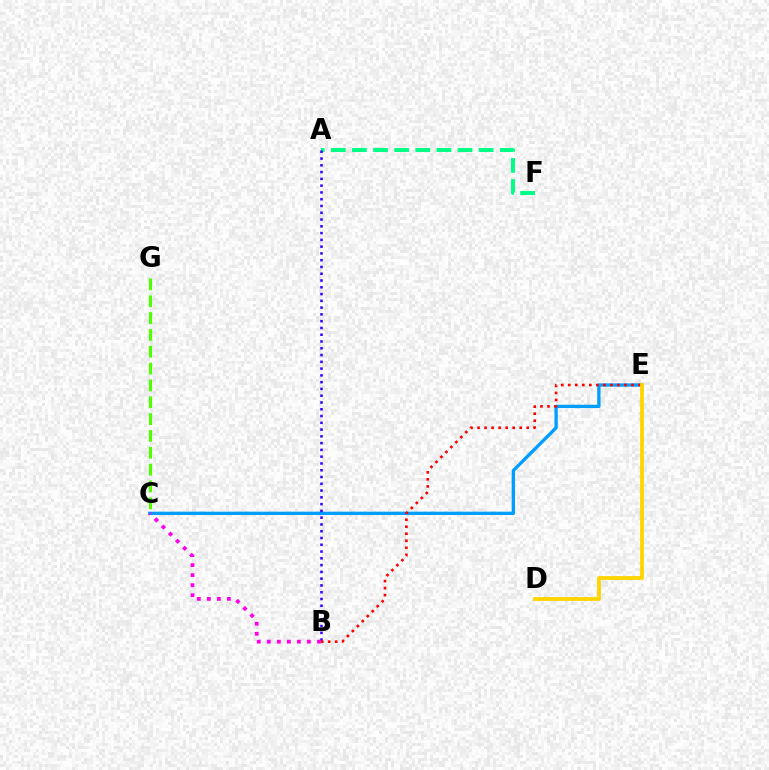{('A', 'F'): [{'color': '#00ff86', 'line_style': 'dashed', 'thickness': 2.87}], ('C', 'G'): [{'color': '#4fff00', 'line_style': 'dashed', 'thickness': 2.29}], ('C', 'E'): [{'color': '#009eff', 'line_style': 'solid', 'thickness': 2.39}], ('A', 'B'): [{'color': '#3700ff', 'line_style': 'dotted', 'thickness': 1.84}], ('B', 'E'): [{'color': '#ff0000', 'line_style': 'dotted', 'thickness': 1.91}], ('D', 'E'): [{'color': '#ffd500', 'line_style': 'solid', 'thickness': 2.73}], ('B', 'C'): [{'color': '#ff00ed', 'line_style': 'dotted', 'thickness': 2.72}]}